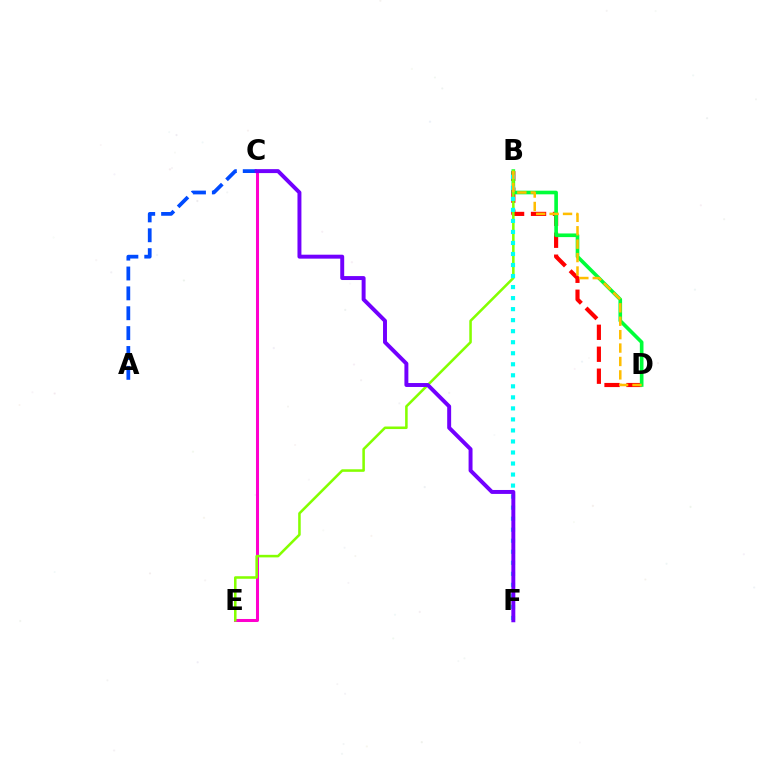{('B', 'D'): [{'color': '#ff0000', 'line_style': 'dashed', 'thickness': 2.98}, {'color': '#00ff39', 'line_style': 'solid', 'thickness': 2.62}, {'color': '#ffbd00', 'line_style': 'dashed', 'thickness': 1.82}], ('C', 'E'): [{'color': '#ff00cf', 'line_style': 'solid', 'thickness': 2.18}], ('B', 'E'): [{'color': '#84ff00', 'line_style': 'solid', 'thickness': 1.83}], ('B', 'F'): [{'color': '#00fff6', 'line_style': 'dotted', 'thickness': 3.0}], ('A', 'C'): [{'color': '#004bff', 'line_style': 'dashed', 'thickness': 2.7}], ('C', 'F'): [{'color': '#7200ff', 'line_style': 'solid', 'thickness': 2.84}]}